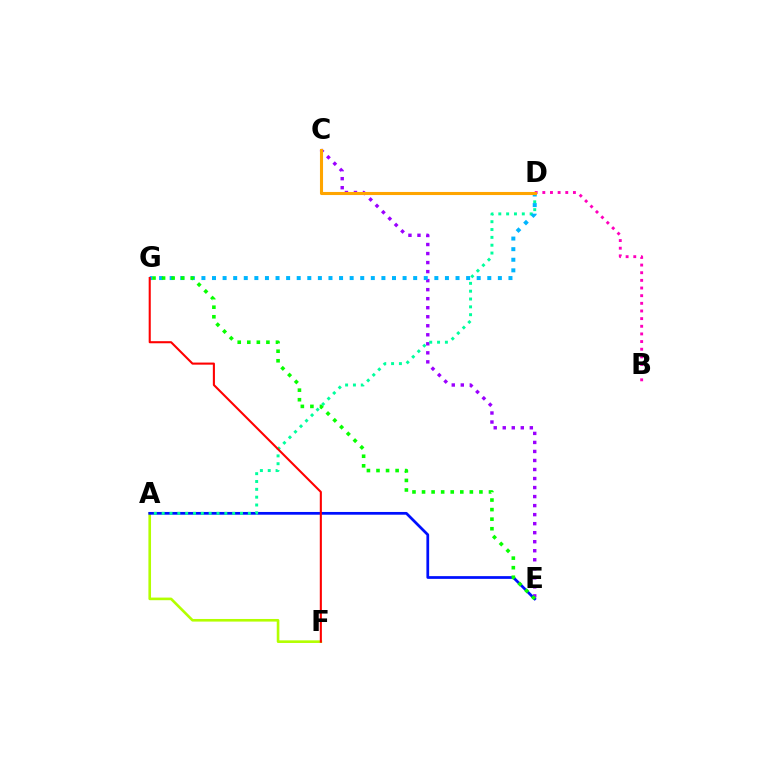{('A', 'F'): [{'color': '#b3ff00', 'line_style': 'solid', 'thickness': 1.89}], ('A', 'E'): [{'color': '#0010ff', 'line_style': 'solid', 'thickness': 1.97}], ('C', 'E'): [{'color': '#9b00ff', 'line_style': 'dotted', 'thickness': 2.45}], ('A', 'D'): [{'color': '#00ff9d', 'line_style': 'dotted', 'thickness': 2.13}], ('D', 'G'): [{'color': '#00b5ff', 'line_style': 'dotted', 'thickness': 2.88}], ('F', 'G'): [{'color': '#ff0000', 'line_style': 'solid', 'thickness': 1.5}], ('B', 'D'): [{'color': '#ff00bd', 'line_style': 'dotted', 'thickness': 2.08}], ('E', 'G'): [{'color': '#08ff00', 'line_style': 'dotted', 'thickness': 2.6}], ('C', 'D'): [{'color': '#ffa500', 'line_style': 'solid', 'thickness': 2.22}]}